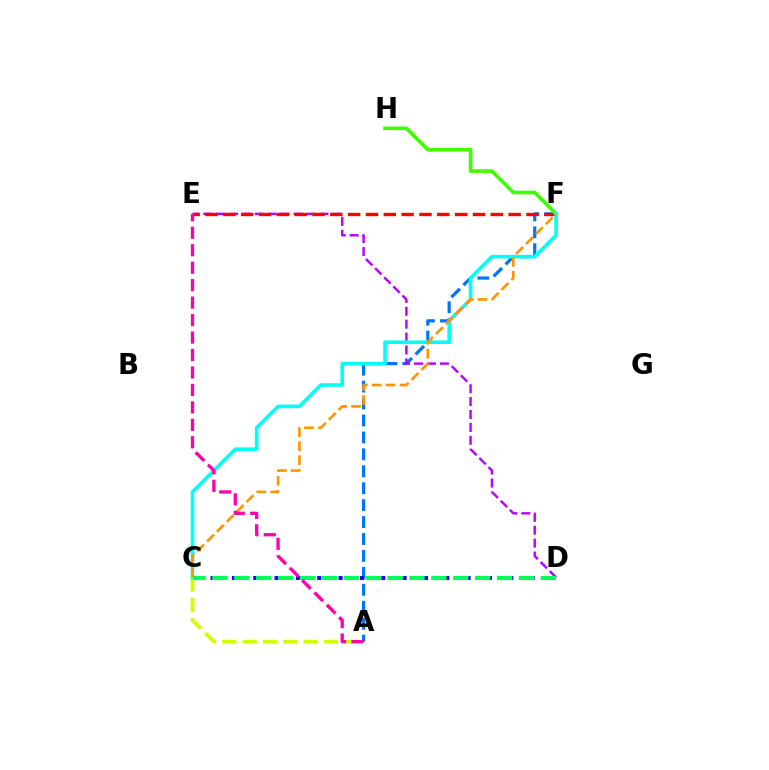{('A', 'F'): [{'color': '#0074ff', 'line_style': 'dashed', 'thickness': 2.3}], ('D', 'E'): [{'color': '#b900ff', 'line_style': 'dashed', 'thickness': 1.75}], ('C', 'D'): [{'color': '#2500ff', 'line_style': 'dotted', 'thickness': 2.9}, {'color': '#00ff5c', 'line_style': 'dashed', 'thickness': 2.97}], ('E', 'F'): [{'color': '#ff0000', 'line_style': 'dashed', 'thickness': 2.42}], ('F', 'H'): [{'color': '#3dff00', 'line_style': 'solid', 'thickness': 2.62}], ('A', 'C'): [{'color': '#d1ff00', 'line_style': 'dashed', 'thickness': 2.76}], ('C', 'F'): [{'color': '#00fff6', 'line_style': 'solid', 'thickness': 2.59}, {'color': '#ff9400', 'line_style': 'dashed', 'thickness': 1.9}], ('A', 'E'): [{'color': '#ff00ac', 'line_style': 'dashed', 'thickness': 2.37}]}